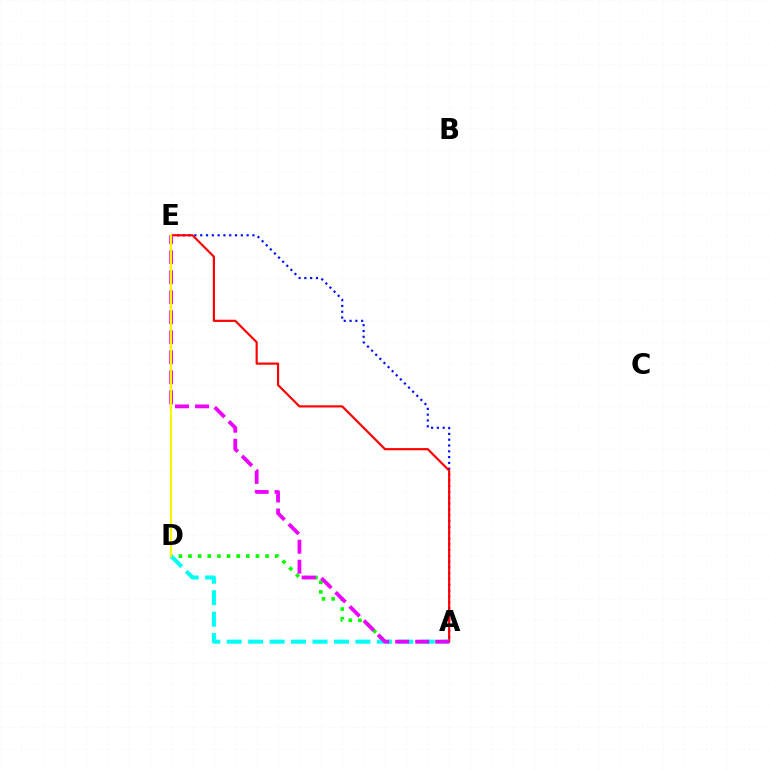{('A', 'D'): [{'color': '#08ff00', 'line_style': 'dotted', 'thickness': 2.62}, {'color': '#00fff6', 'line_style': 'dashed', 'thickness': 2.91}], ('A', 'E'): [{'color': '#0010ff', 'line_style': 'dotted', 'thickness': 1.58}, {'color': '#ff0000', 'line_style': 'solid', 'thickness': 1.56}, {'color': '#ee00ff', 'line_style': 'dashed', 'thickness': 2.72}], ('D', 'E'): [{'color': '#fcf500', 'line_style': 'solid', 'thickness': 1.56}]}